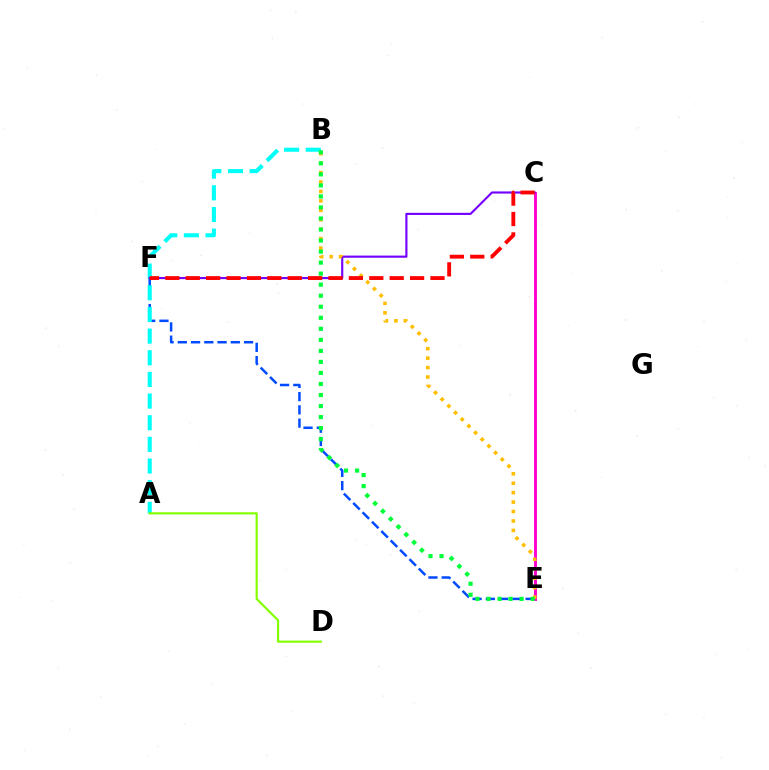{('E', 'F'): [{'color': '#004bff', 'line_style': 'dashed', 'thickness': 1.8}], ('A', 'B'): [{'color': '#00fff6', 'line_style': 'dashed', 'thickness': 2.94}], ('C', 'E'): [{'color': '#ff00cf', 'line_style': 'solid', 'thickness': 2.09}], ('C', 'F'): [{'color': '#7200ff', 'line_style': 'solid', 'thickness': 1.54}, {'color': '#ff0000', 'line_style': 'dashed', 'thickness': 2.77}], ('B', 'E'): [{'color': '#ffbd00', 'line_style': 'dotted', 'thickness': 2.57}, {'color': '#00ff39', 'line_style': 'dotted', 'thickness': 3.0}], ('A', 'D'): [{'color': '#84ff00', 'line_style': 'solid', 'thickness': 1.56}]}